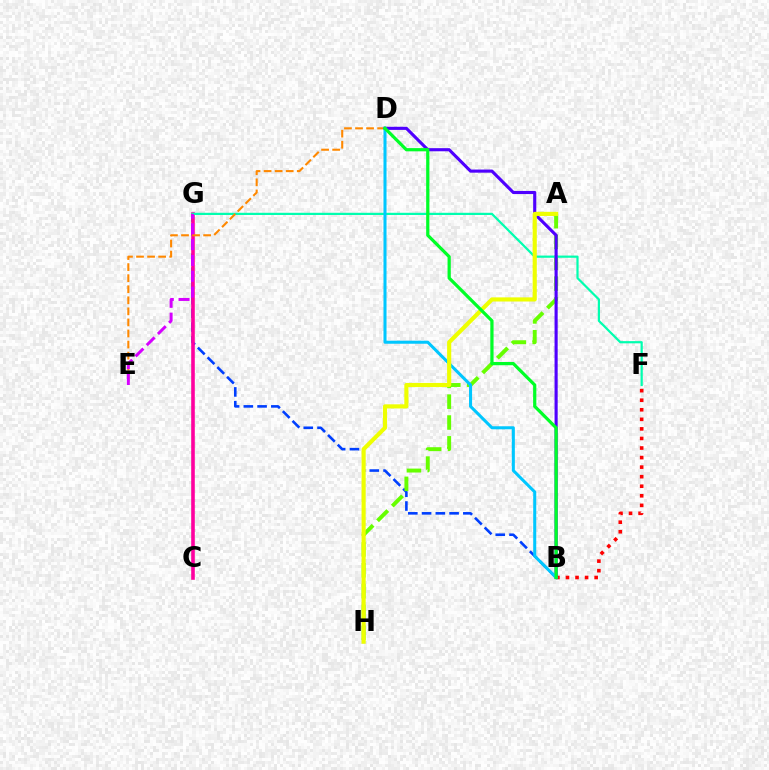{('B', 'G'): [{'color': '#003fff', 'line_style': 'dashed', 'thickness': 1.87}], ('C', 'G'): [{'color': '#ff00a0', 'line_style': 'solid', 'thickness': 2.59}], ('A', 'H'): [{'color': '#66ff00', 'line_style': 'dashed', 'thickness': 2.83}, {'color': '#eeff00', 'line_style': 'solid', 'thickness': 2.98}], ('B', 'F'): [{'color': '#ff0000', 'line_style': 'dotted', 'thickness': 2.6}], ('F', 'G'): [{'color': '#00ffaf', 'line_style': 'solid', 'thickness': 1.59}], ('D', 'E'): [{'color': '#ff8800', 'line_style': 'dashed', 'thickness': 1.5}], ('E', 'G'): [{'color': '#d600ff', 'line_style': 'dashed', 'thickness': 2.15}], ('B', 'D'): [{'color': '#4f00ff', 'line_style': 'solid', 'thickness': 2.24}, {'color': '#00c7ff', 'line_style': 'solid', 'thickness': 2.19}, {'color': '#00ff27', 'line_style': 'solid', 'thickness': 2.32}]}